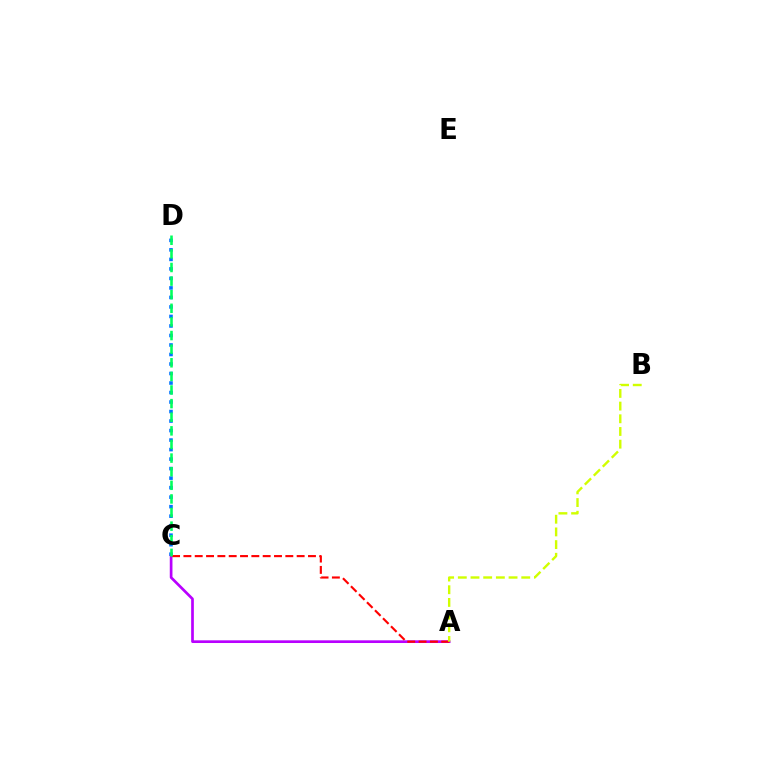{('C', 'D'): [{'color': '#0074ff', 'line_style': 'dotted', 'thickness': 2.58}, {'color': '#00ff5c', 'line_style': 'dashed', 'thickness': 1.85}], ('A', 'C'): [{'color': '#b900ff', 'line_style': 'solid', 'thickness': 1.94}, {'color': '#ff0000', 'line_style': 'dashed', 'thickness': 1.54}], ('A', 'B'): [{'color': '#d1ff00', 'line_style': 'dashed', 'thickness': 1.72}]}